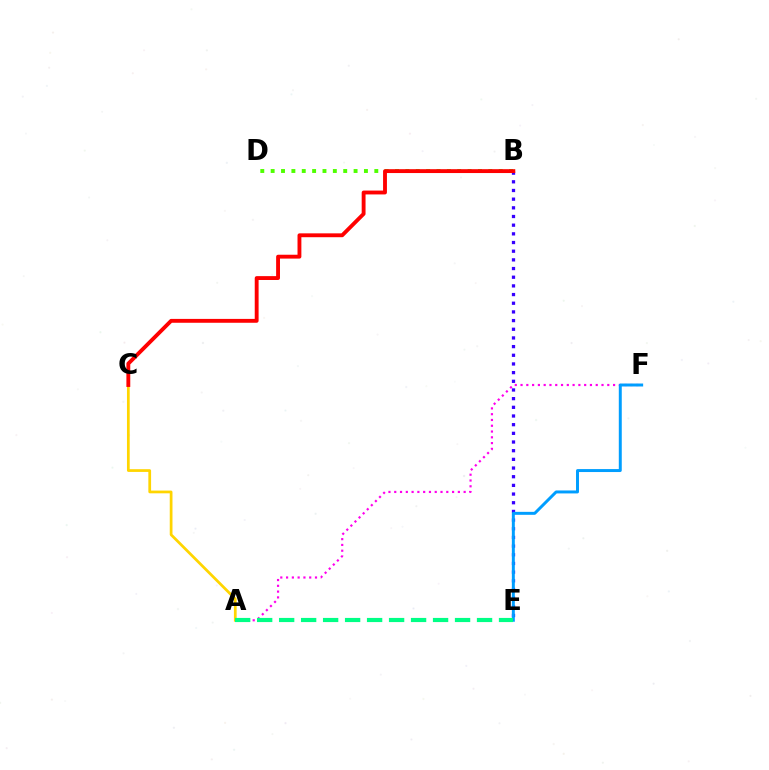{('B', 'E'): [{'color': '#3700ff', 'line_style': 'dotted', 'thickness': 2.36}], ('B', 'D'): [{'color': '#4fff00', 'line_style': 'dotted', 'thickness': 2.82}], ('A', 'C'): [{'color': '#ffd500', 'line_style': 'solid', 'thickness': 1.97}], ('A', 'F'): [{'color': '#ff00ed', 'line_style': 'dotted', 'thickness': 1.57}], ('E', 'F'): [{'color': '#009eff', 'line_style': 'solid', 'thickness': 2.13}], ('A', 'E'): [{'color': '#00ff86', 'line_style': 'dashed', 'thickness': 2.99}], ('B', 'C'): [{'color': '#ff0000', 'line_style': 'solid', 'thickness': 2.78}]}